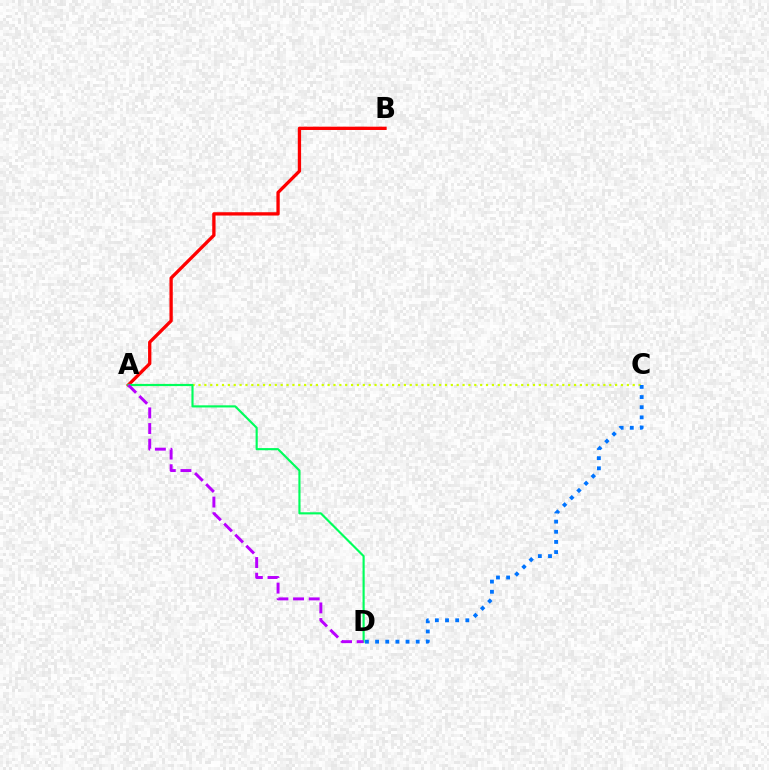{('A', 'B'): [{'color': '#ff0000', 'line_style': 'solid', 'thickness': 2.38}], ('A', 'C'): [{'color': '#d1ff00', 'line_style': 'dotted', 'thickness': 1.59}], ('A', 'D'): [{'color': '#00ff5c', 'line_style': 'solid', 'thickness': 1.55}, {'color': '#b900ff', 'line_style': 'dashed', 'thickness': 2.13}], ('C', 'D'): [{'color': '#0074ff', 'line_style': 'dotted', 'thickness': 2.76}]}